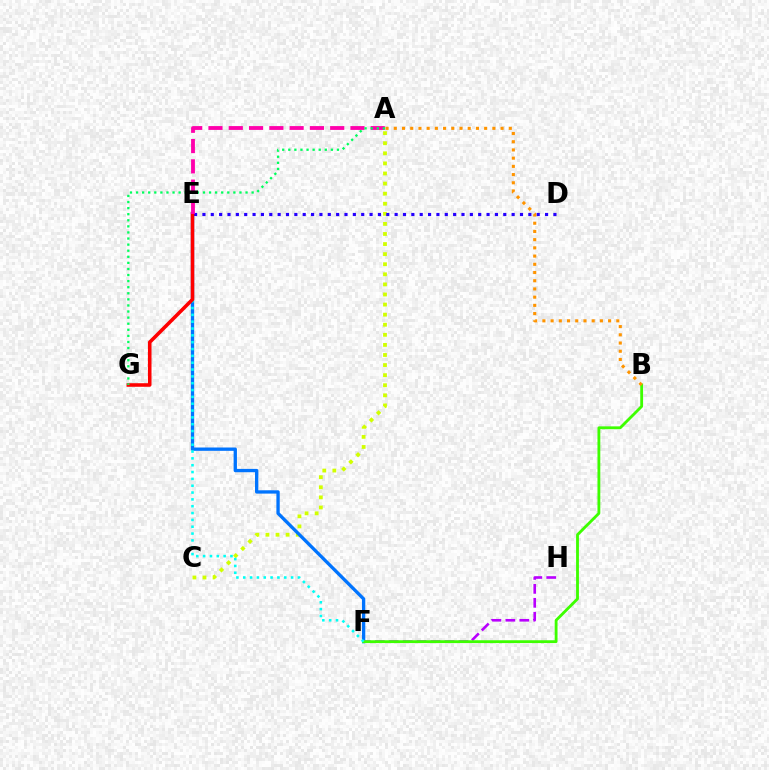{('A', 'C'): [{'color': '#d1ff00', 'line_style': 'dotted', 'thickness': 2.74}], ('E', 'F'): [{'color': '#0074ff', 'line_style': 'solid', 'thickness': 2.39}, {'color': '#00fff6', 'line_style': 'dotted', 'thickness': 1.86}], ('F', 'H'): [{'color': '#b900ff', 'line_style': 'dashed', 'thickness': 1.89}], ('B', 'F'): [{'color': '#3dff00', 'line_style': 'solid', 'thickness': 2.03}], ('D', 'E'): [{'color': '#2500ff', 'line_style': 'dotted', 'thickness': 2.27}], ('E', 'G'): [{'color': '#ff0000', 'line_style': 'solid', 'thickness': 2.57}], ('A', 'B'): [{'color': '#ff9400', 'line_style': 'dotted', 'thickness': 2.23}], ('A', 'E'): [{'color': '#ff00ac', 'line_style': 'dashed', 'thickness': 2.76}], ('A', 'G'): [{'color': '#00ff5c', 'line_style': 'dotted', 'thickness': 1.65}]}